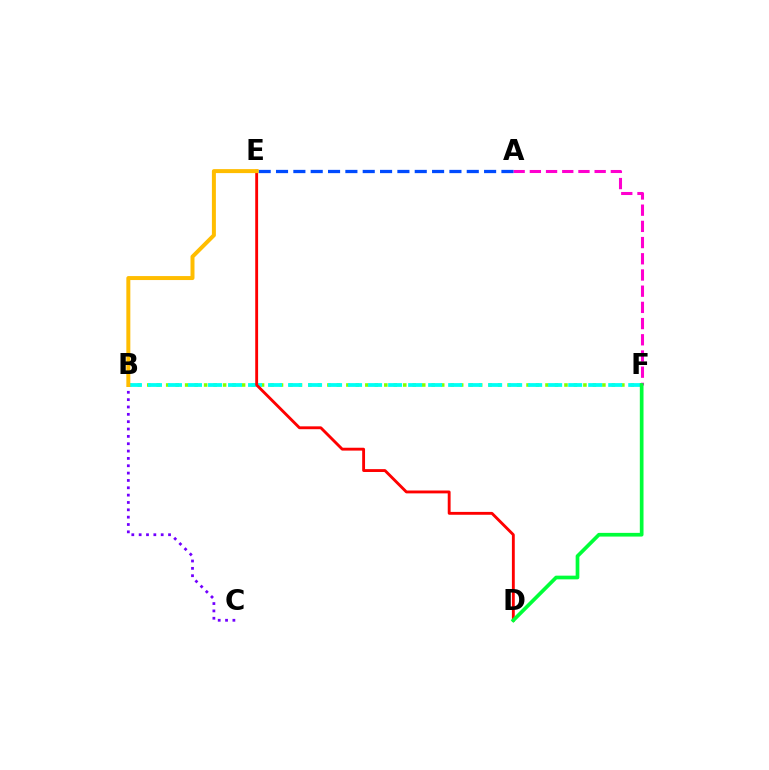{('B', 'F'): [{'color': '#84ff00', 'line_style': 'dotted', 'thickness': 2.58}, {'color': '#00fff6', 'line_style': 'dashed', 'thickness': 2.72}], ('B', 'C'): [{'color': '#7200ff', 'line_style': 'dotted', 'thickness': 2.0}], ('A', 'F'): [{'color': '#ff00cf', 'line_style': 'dashed', 'thickness': 2.2}], ('D', 'E'): [{'color': '#ff0000', 'line_style': 'solid', 'thickness': 2.06}], ('D', 'F'): [{'color': '#00ff39', 'line_style': 'solid', 'thickness': 2.66}], ('A', 'E'): [{'color': '#004bff', 'line_style': 'dashed', 'thickness': 2.36}], ('B', 'E'): [{'color': '#ffbd00', 'line_style': 'solid', 'thickness': 2.87}]}